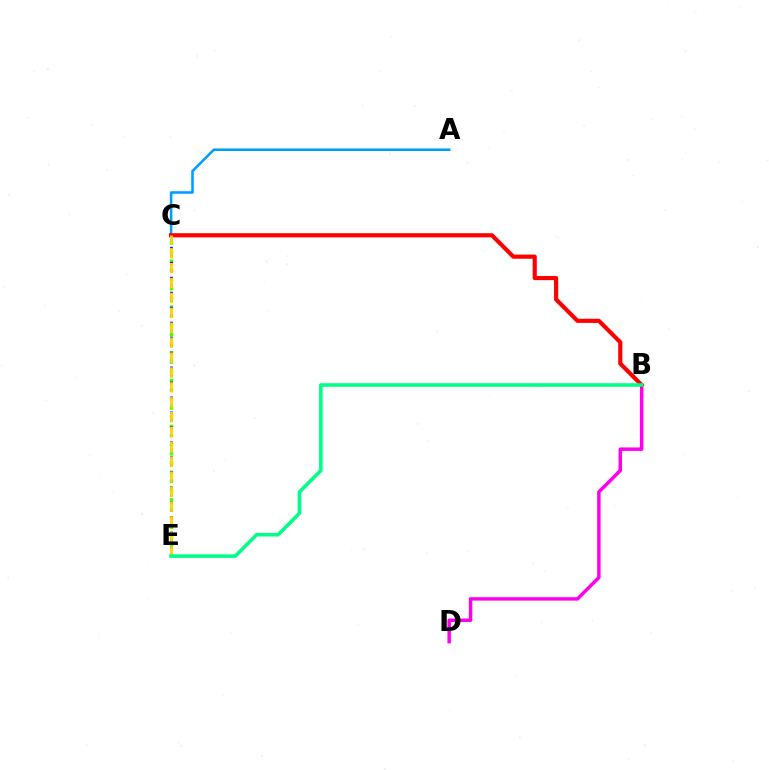{('A', 'C'): [{'color': '#009eff', 'line_style': 'solid', 'thickness': 1.85}], ('C', 'E'): [{'color': '#4fff00', 'line_style': 'dotted', 'thickness': 2.49}, {'color': '#3700ff', 'line_style': 'dotted', 'thickness': 2.03}, {'color': '#ffd500', 'line_style': 'dashed', 'thickness': 2.02}], ('B', 'D'): [{'color': '#ff00ed', 'line_style': 'solid', 'thickness': 2.49}], ('B', 'C'): [{'color': '#ff0000', 'line_style': 'solid', 'thickness': 2.99}], ('B', 'E'): [{'color': '#00ff86', 'line_style': 'solid', 'thickness': 2.57}]}